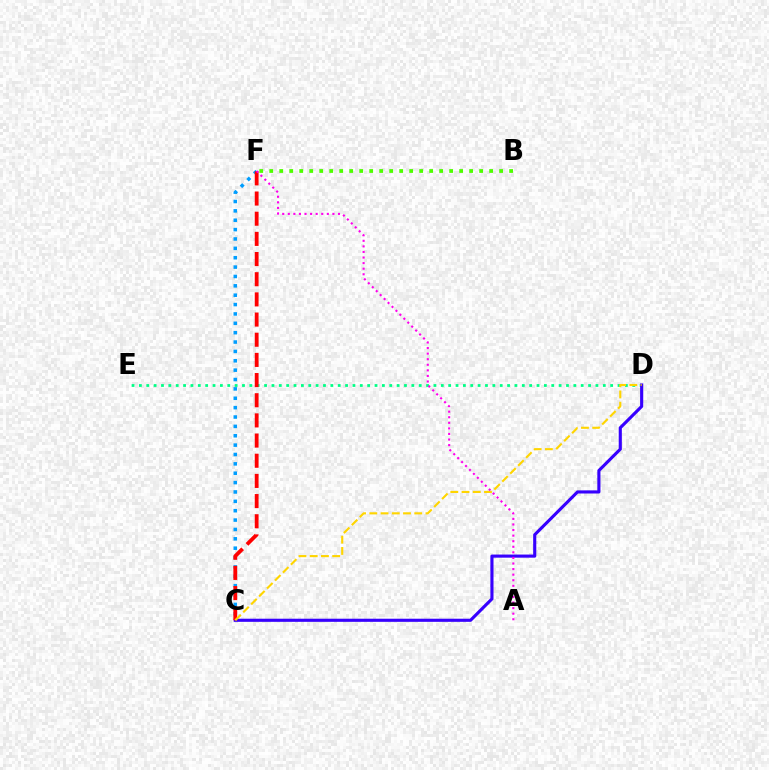{('D', 'E'): [{'color': '#00ff86', 'line_style': 'dotted', 'thickness': 2.0}], ('B', 'F'): [{'color': '#4fff00', 'line_style': 'dotted', 'thickness': 2.72}], ('C', 'D'): [{'color': '#3700ff', 'line_style': 'solid', 'thickness': 2.25}, {'color': '#ffd500', 'line_style': 'dashed', 'thickness': 1.53}], ('C', 'F'): [{'color': '#009eff', 'line_style': 'dotted', 'thickness': 2.55}, {'color': '#ff0000', 'line_style': 'dashed', 'thickness': 2.74}], ('A', 'F'): [{'color': '#ff00ed', 'line_style': 'dotted', 'thickness': 1.51}]}